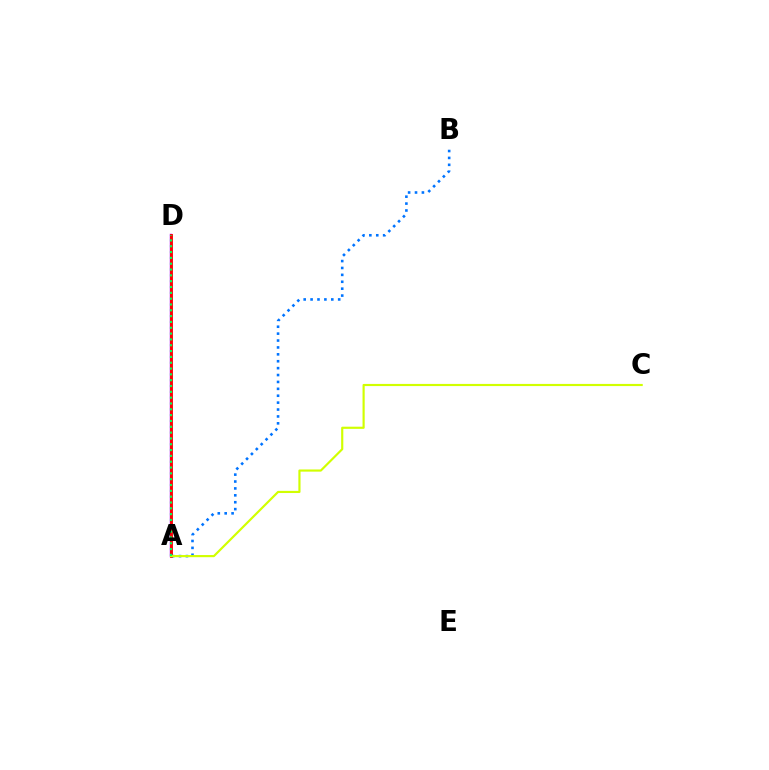{('A', 'D'): [{'color': '#b900ff', 'line_style': 'solid', 'thickness': 1.76}, {'color': '#ff0000', 'line_style': 'solid', 'thickness': 2.05}, {'color': '#00ff5c', 'line_style': 'dotted', 'thickness': 1.58}], ('A', 'B'): [{'color': '#0074ff', 'line_style': 'dotted', 'thickness': 1.87}], ('A', 'C'): [{'color': '#d1ff00', 'line_style': 'solid', 'thickness': 1.56}]}